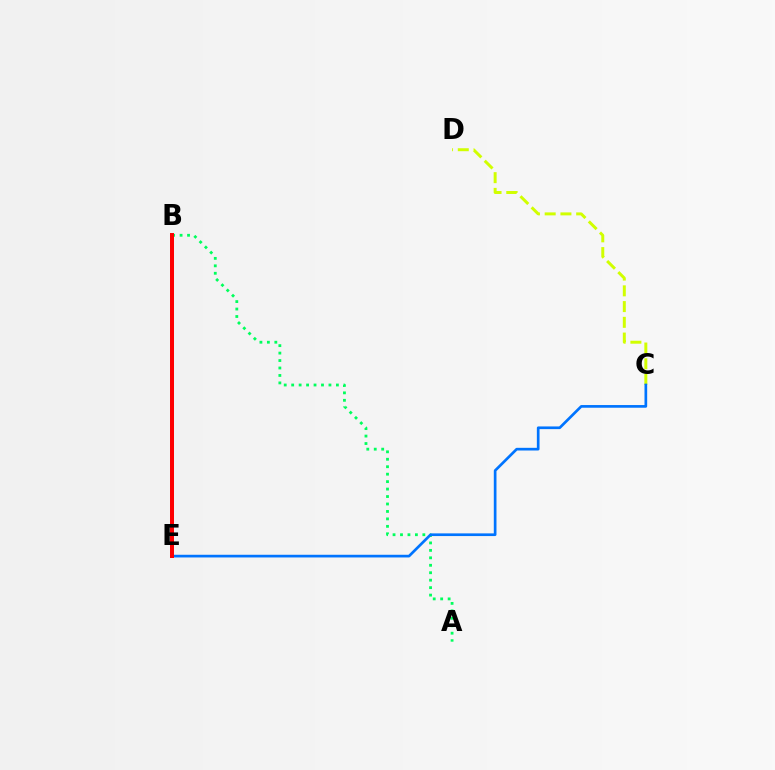{('B', 'E'): [{'color': '#b900ff', 'line_style': 'solid', 'thickness': 2.87}, {'color': '#ff0000', 'line_style': 'solid', 'thickness': 2.86}], ('C', 'D'): [{'color': '#d1ff00', 'line_style': 'dashed', 'thickness': 2.14}], ('A', 'B'): [{'color': '#00ff5c', 'line_style': 'dotted', 'thickness': 2.03}], ('C', 'E'): [{'color': '#0074ff', 'line_style': 'solid', 'thickness': 1.93}]}